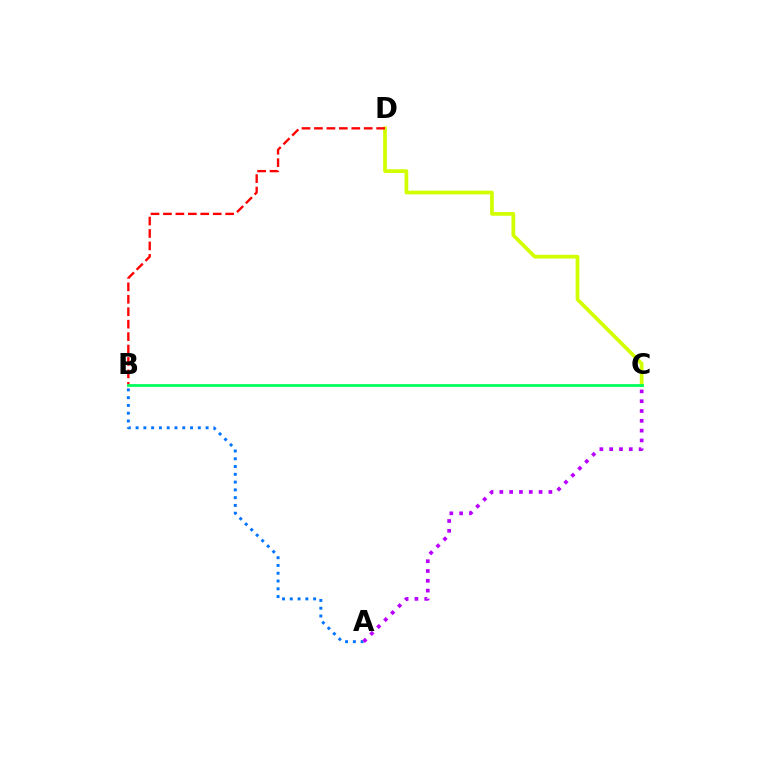{('A', 'B'): [{'color': '#0074ff', 'line_style': 'dotted', 'thickness': 2.11}], ('C', 'D'): [{'color': '#d1ff00', 'line_style': 'solid', 'thickness': 2.69}], ('B', 'D'): [{'color': '#ff0000', 'line_style': 'dashed', 'thickness': 1.69}], ('B', 'C'): [{'color': '#00ff5c', 'line_style': 'solid', 'thickness': 1.98}], ('A', 'C'): [{'color': '#b900ff', 'line_style': 'dotted', 'thickness': 2.67}]}